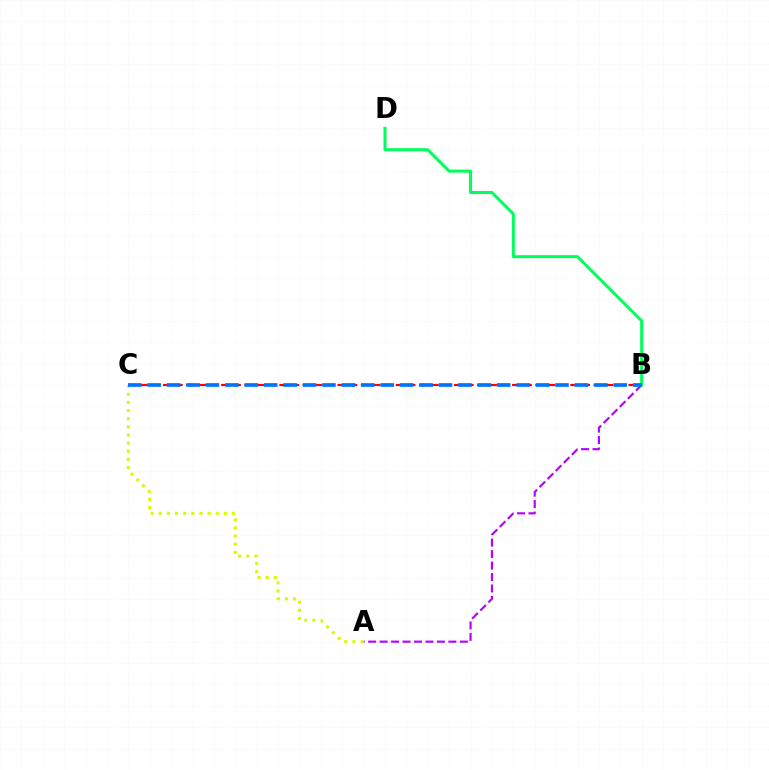{('A', 'B'): [{'color': '#b900ff', 'line_style': 'dashed', 'thickness': 1.56}], ('A', 'C'): [{'color': '#d1ff00', 'line_style': 'dotted', 'thickness': 2.21}], ('B', 'C'): [{'color': '#ff0000', 'line_style': 'dashed', 'thickness': 1.58}, {'color': '#0074ff', 'line_style': 'dashed', 'thickness': 2.64}], ('B', 'D'): [{'color': '#00ff5c', 'line_style': 'solid', 'thickness': 2.17}]}